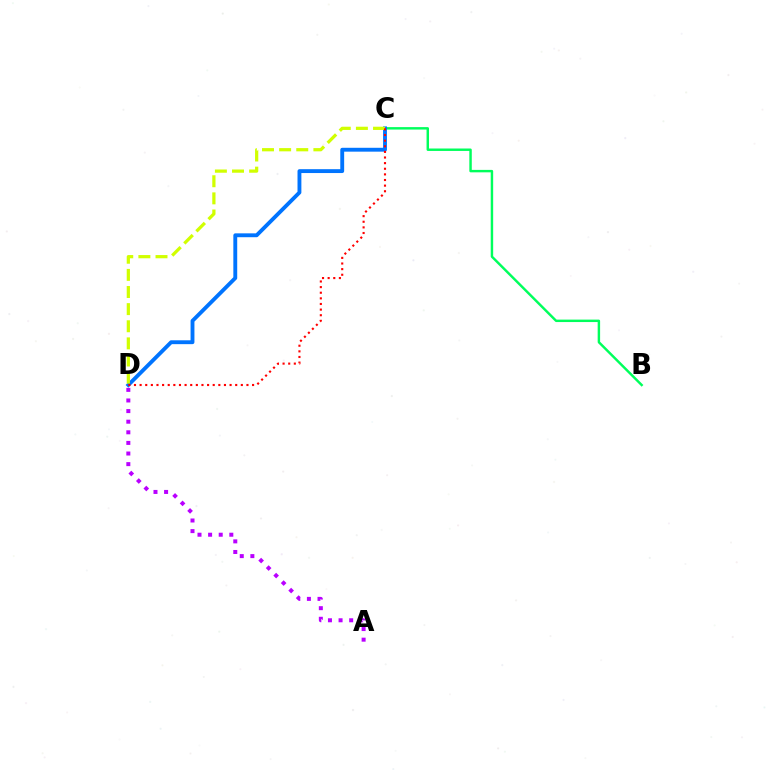{('B', 'C'): [{'color': '#00ff5c', 'line_style': 'solid', 'thickness': 1.76}], ('C', 'D'): [{'color': '#0074ff', 'line_style': 'solid', 'thickness': 2.78}, {'color': '#d1ff00', 'line_style': 'dashed', 'thickness': 2.33}, {'color': '#ff0000', 'line_style': 'dotted', 'thickness': 1.53}], ('A', 'D'): [{'color': '#b900ff', 'line_style': 'dotted', 'thickness': 2.88}]}